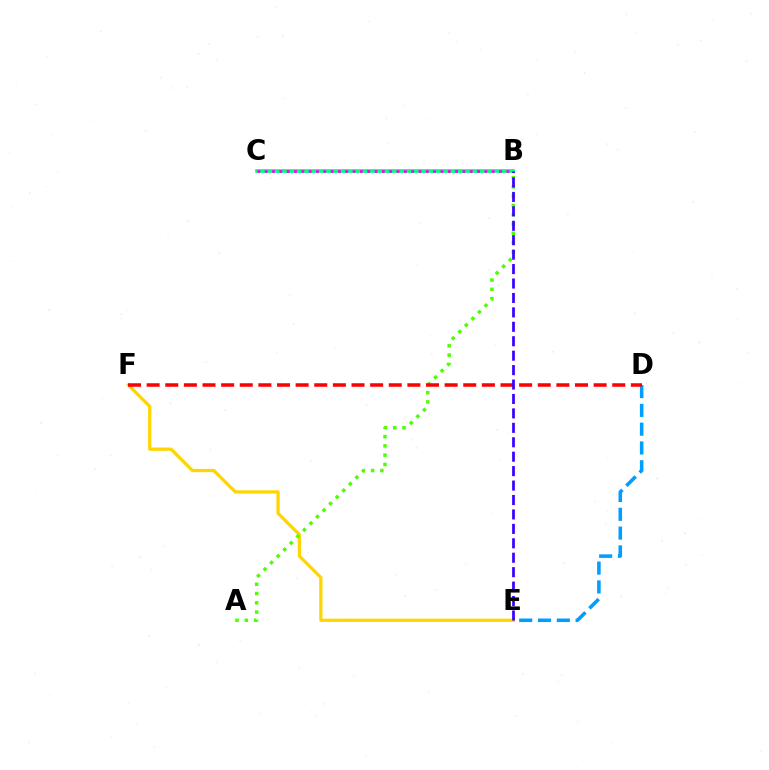{('B', 'C'): [{'color': '#00ff86', 'line_style': 'solid', 'thickness': 2.68}, {'color': '#ff00ed', 'line_style': 'dotted', 'thickness': 1.99}], ('E', 'F'): [{'color': '#ffd500', 'line_style': 'solid', 'thickness': 2.34}], ('A', 'B'): [{'color': '#4fff00', 'line_style': 'dotted', 'thickness': 2.52}], ('D', 'E'): [{'color': '#009eff', 'line_style': 'dashed', 'thickness': 2.55}], ('D', 'F'): [{'color': '#ff0000', 'line_style': 'dashed', 'thickness': 2.53}], ('B', 'E'): [{'color': '#3700ff', 'line_style': 'dashed', 'thickness': 1.96}]}